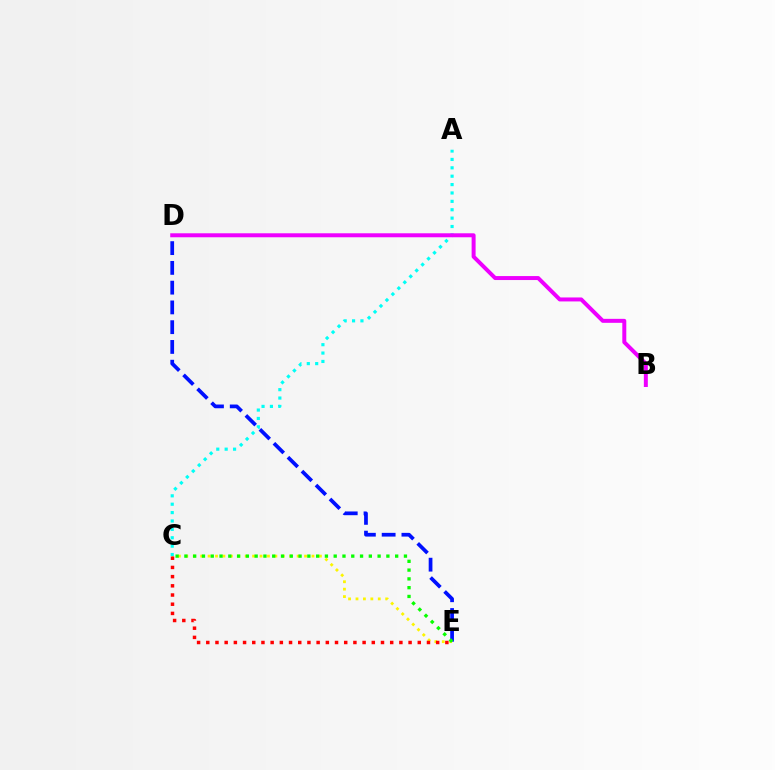{('D', 'E'): [{'color': '#0010ff', 'line_style': 'dashed', 'thickness': 2.68}], ('C', 'E'): [{'color': '#fcf500', 'line_style': 'dotted', 'thickness': 2.02}, {'color': '#ff0000', 'line_style': 'dotted', 'thickness': 2.5}, {'color': '#08ff00', 'line_style': 'dotted', 'thickness': 2.39}], ('A', 'C'): [{'color': '#00fff6', 'line_style': 'dotted', 'thickness': 2.28}], ('B', 'D'): [{'color': '#ee00ff', 'line_style': 'solid', 'thickness': 2.86}]}